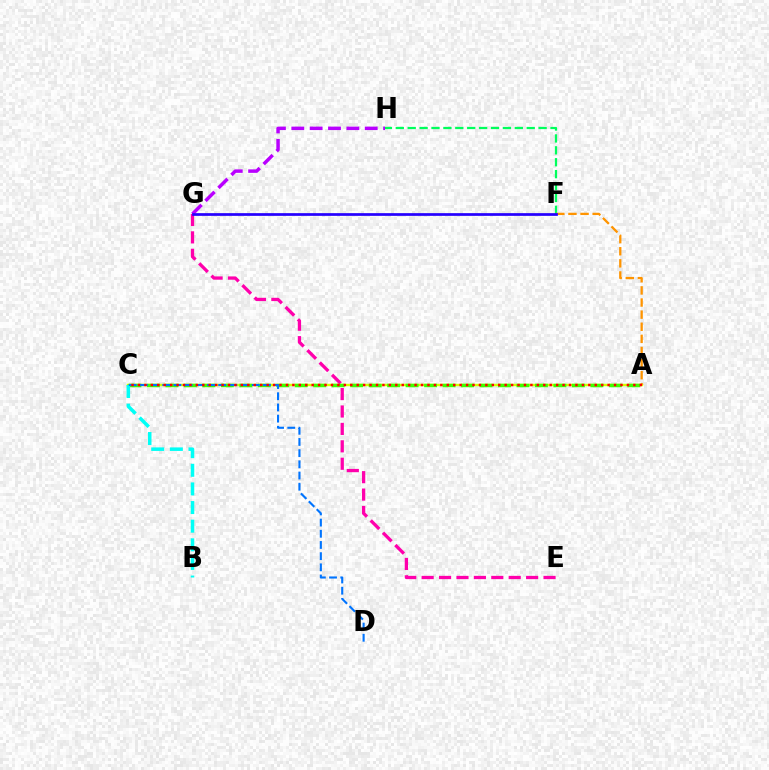{('F', 'H'): [{'color': '#00ff5c', 'line_style': 'dashed', 'thickness': 1.62}], ('A', 'C'): [{'color': '#d1ff00', 'line_style': 'solid', 'thickness': 1.76}, {'color': '#3dff00', 'line_style': 'dashed', 'thickness': 2.51}, {'color': '#ff0000', 'line_style': 'dotted', 'thickness': 1.75}], ('G', 'H'): [{'color': '#b900ff', 'line_style': 'dashed', 'thickness': 2.49}], ('A', 'F'): [{'color': '#ff9400', 'line_style': 'dashed', 'thickness': 1.65}], ('E', 'G'): [{'color': '#ff00ac', 'line_style': 'dashed', 'thickness': 2.37}], ('F', 'G'): [{'color': '#2500ff', 'line_style': 'solid', 'thickness': 1.95}], ('B', 'C'): [{'color': '#00fff6', 'line_style': 'dashed', 'thickness': 2.53}], ('C', 'D'): [{'color': '#0074ff', 'line_style': 'dashed', 'thickness': 1.52}]}